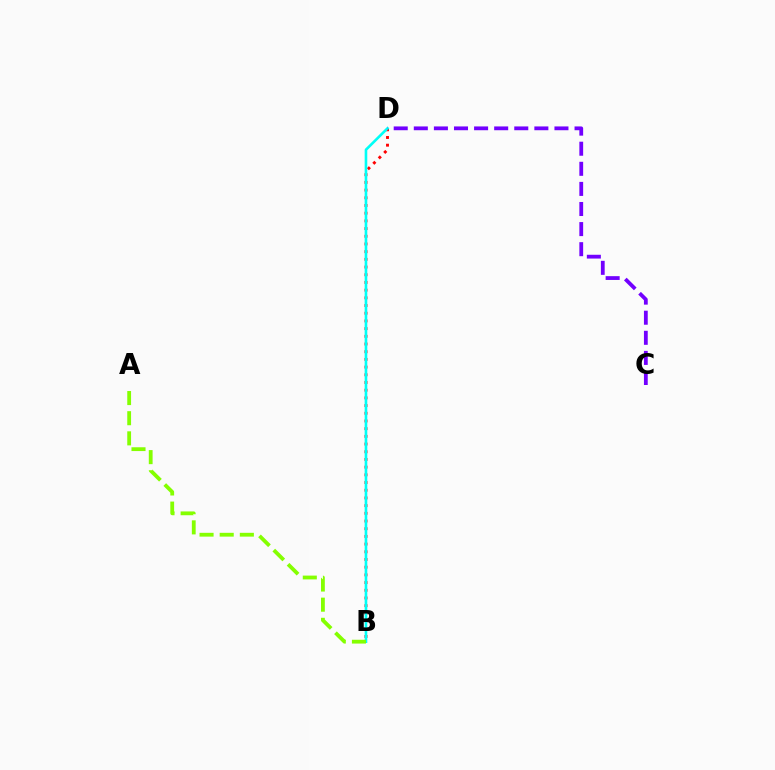{('B', 'D'): [{'color': '#ff0000', 'line_style': 'dotted', 'thickness': 2.09}, {'color': '#00fff6', 'line_style': 'solid', 'thickness': 1.89}], ('A', 'B'): [{'color': '#84ff00', 'line_style': 'dashed', 'thickness': 2.74}], ('C', 'D'): [{'color': '#7200ff', 'line_style': 'dashed', 'thickness': 2.73}]}